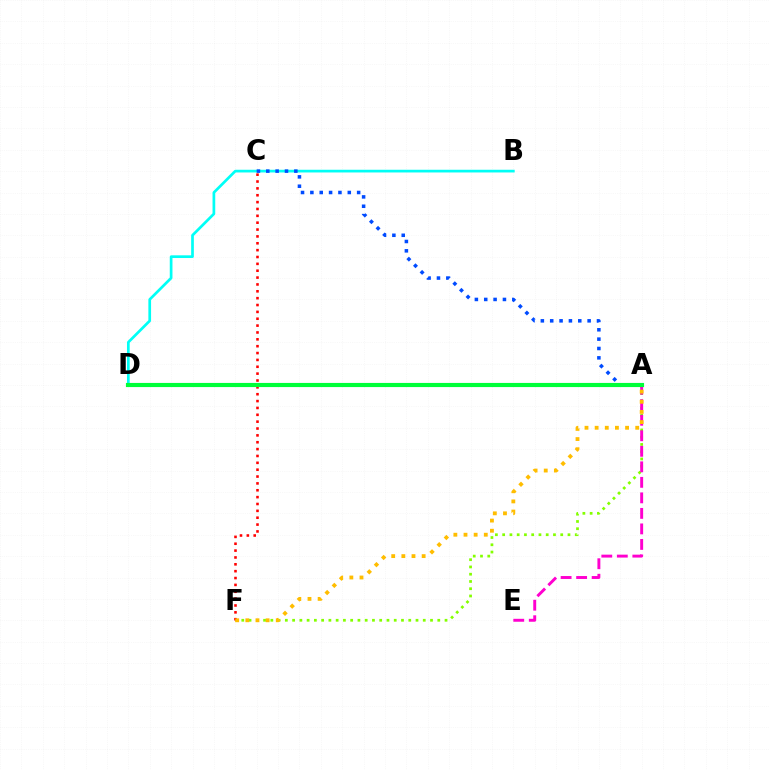{('A', 'F'): [{'color': '#84ff00', 'line_style': 'dotted', 'thickness': 1.97}, {'color': '#ffbd00', 'line_style': 'dotted', 'thickness': 2.76}], ('C', 'F'): [{'color': '#ff0000', 'line_style': 'dotted', 'thickness': 1.86}], ('A', 'E'): [{'color': '#ff00cf', 'line_style': 'dashed', 'thickness': 2.11}], ('B', 'D'): [{'color': '#00fff6', 'line_style': 'solid', 'thickness': 1.95}], ('A', 'D'): [{'color': '#7200ff', 'line_style': 'solid', 'thickness': 2.9}, {'color': '#00ff39', 'line_style': 'solid', 'thickness': 2.96}], ('A', 'C'): [{'color': '#004bff', 'line_style': 'dotted', 'thickness': 2.54}]}